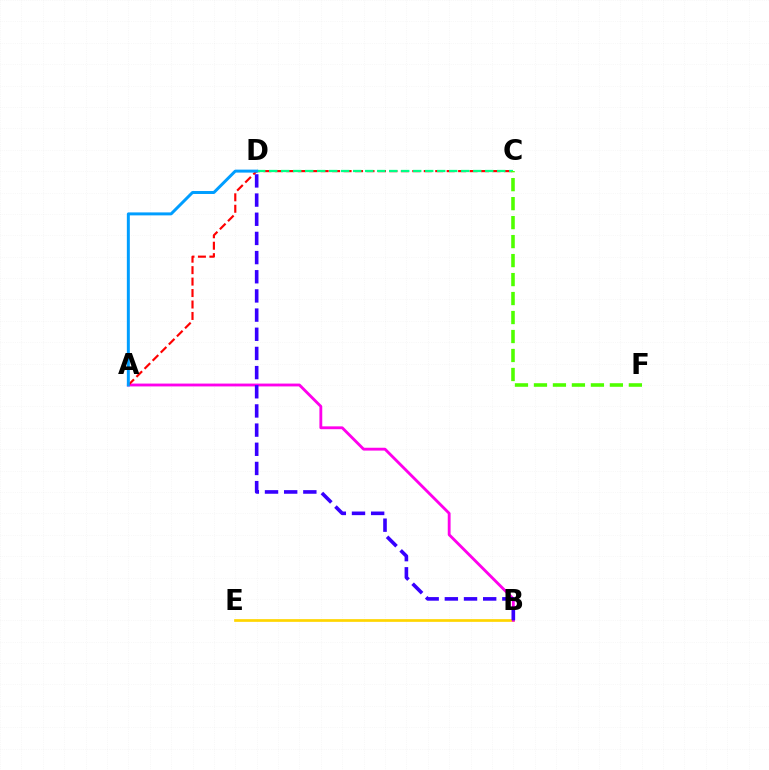{('B', 'E'): [{'color': '#ffd500', 'line_style': 'solid', 'thickness': 1.95}], ('A', 'B'): [{'color': '#ff00ed', 'line_style': 'solid', 'thickness': 2.05}], ('A', 'C'): [{'color': '#ff0000', 'line_style': 'dashed', 'thickness': 1.56}], ('B', 'D'): [{'color': '#3700ff', 'line_style': 'dashed', 'thickness': 2.6}], ('C', 'D'): [{'color': '#00ff86', 'line_style': 'dashed', 'thickness': 1.63}], ('A', 'D'): [{'color': '#009eff', 'line_style': 'solid', 'thickness': 2.14}], ('C', 'F'): [{'color': '#4fff00', 'line_style': 'dashed', 'thickness': 2.58}]}